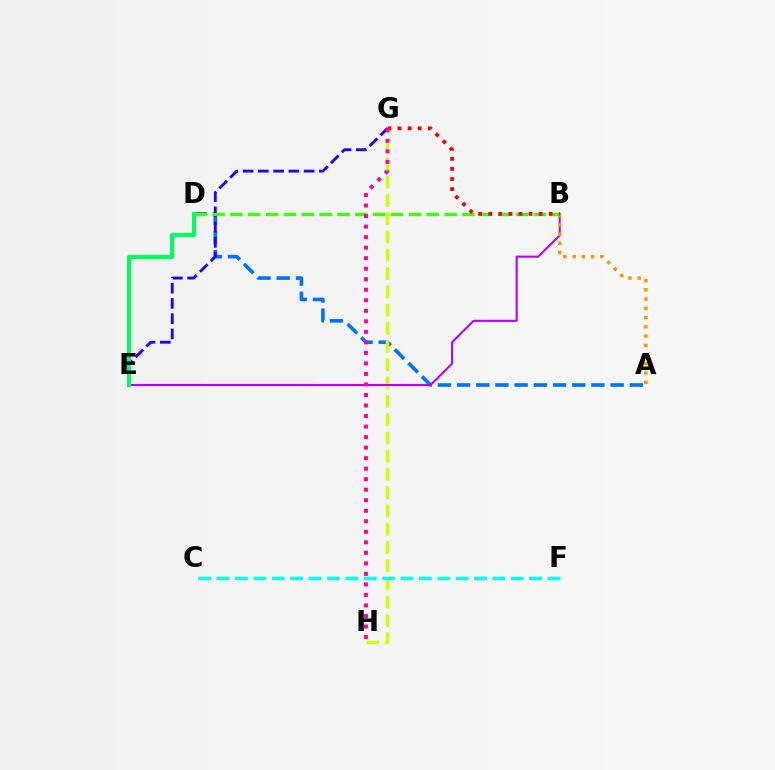{('A', 'D'): [{'color': '#0074ff', 'line_style': 'dashed', 'thickness': 2.61}], ('G', 'H'): [{'color': '#d1ff00', 'line_style': 'dashed', 'thickness': 2.48}, {'color': '#ff00ac', 'line_style': 'dotted', 'thickness': 2.86}], ('B', 'E'): [{'color': '#b900ff', 'line_style': 'solid', 'thickness': 1.5}], ('E', 'G'): [{'color': '#2500ff', 'line_style': 'dashed', 'thickness': 2.07}], ('A', 'B'): [{'color': '#ff9400', 'line_style': 'dotted', 'thickness': 2.51}], ('B', 'D'): [{'color': '#3dff00', 'line_style': 'dashed', 'thickness': 2.42}], ('D', 'E'): [{'color': '#00ff5c', 'line_style': 'solid', 'thickness': 2.97}], ('C', 'F'): [{'color': '#00fff6', 'line_style': 'dashed', 'thickness': 2.5}], ('B', 'G'): [{'color': '#ff0000', 'line_style': 'dotted', 'thickness': 2.74}]}